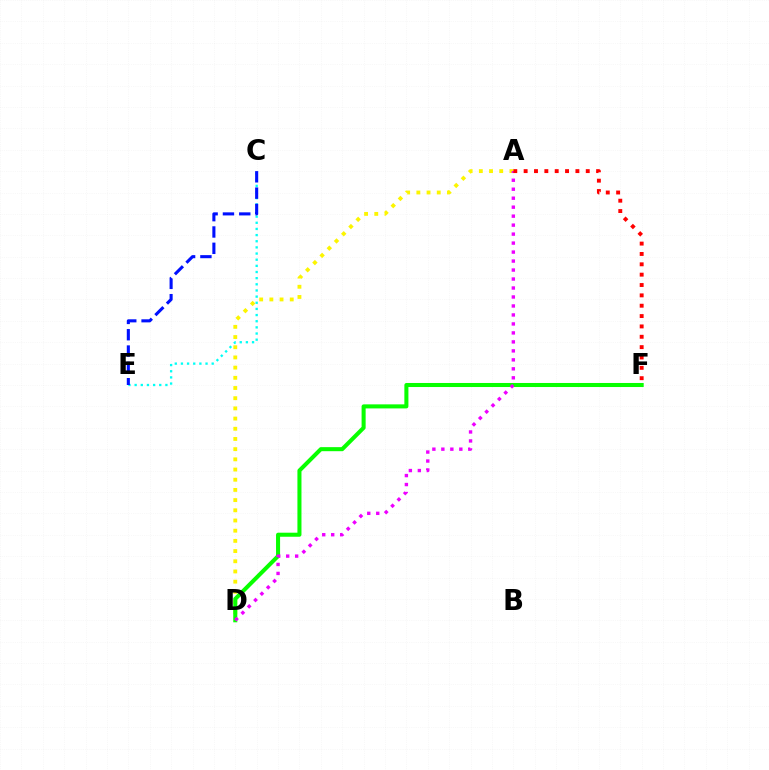{('A', 'D'): [{'color': '#fcf500', 'line_style': 'dotted', 'thickness': 2.77}, {'color': '#ee00ff', 'line_style': 'dotted', 'thickness': 2.44}], ('D', 'F'): [{'color': '#08ff00', 'line_style': 'solid', 'thickness': 2.91}], ('C', 'E'): [{'color': '#00fff6', 'line_style': 'dotted', 'thickness': 1.67}, {'color': '#0010ff', 'line_style': 'dashed', 'thickness': 2.22}], ('A', 'F'): [{'color': '#ff0000', 'line_style': 'dotted', 'thickness': 2.81}]}